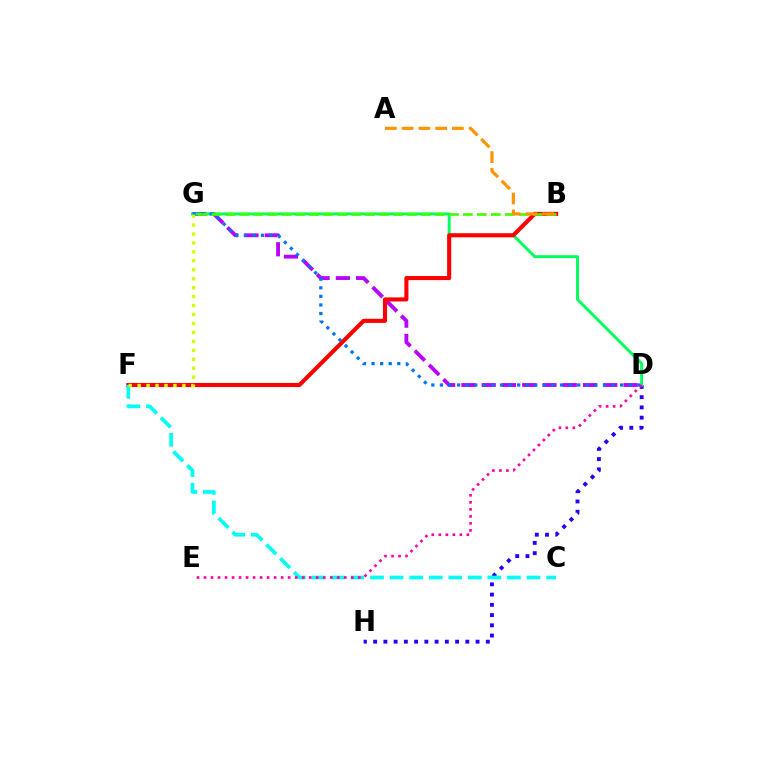{('D', 'G'): [{'color': '#b900ff', 'line_style': 'dashed', 'thickness': 2.75}, {'color': '#00ff5c', 'line_style': 'solid', 'thickness': 2.12}, {'color': '#0074ff', 'line_style': 'dotted', 'thickness': 2.33}], ('D', 'H'): [{'color': '#2500ff', 'line_style': 'dotted', 'thickness': 2.78}], ('B', 'F'): [{'color': '#ff0000', 'line_style': 'solid', 'thickness': 2.95}], ('C', 'F'): [{'color': '#00fff6', 'line_style': 'dashed', 'thickness': 2.66}], ('B', 'G'): [{'color': '#3dff00', 'line_style': 'dashed', 'thickness': 1.9}], ('A', 'B'): [{'color': '#ff9400', 'line_style': 'dashed', 'thickness': 2.28}], ('D', 'E'): [{'color': '#ff00ac', 'line_style': 'dotted', 'thickness': 1.91}], ('F', 'G'): [{'color': '#d1ff00', 'line_style': 'dotted', 'thickness': 2.43}]}